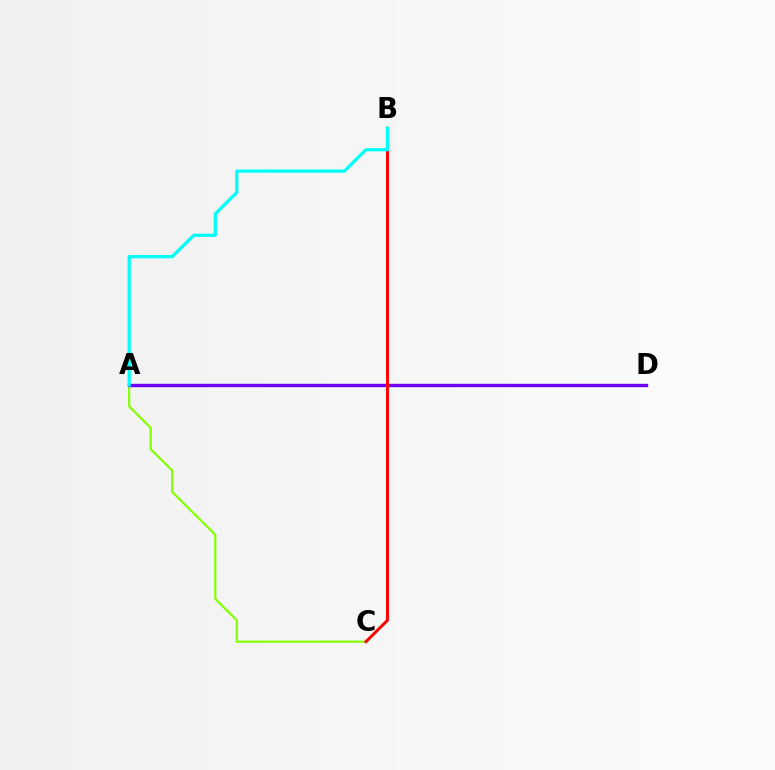{('A', 'C'): [{'color': '#84ff00', 'line_style': 'solid', 'thickness': 1.57}], ('A', 'D'): [{'color': '#7200ff', 'line_style': 'solid', 'thickness': 2.45}], ('B', 'C'): [{'color': '#ff0000', 'line_style': 'solid', 'thickness': 2.11}], ('A', 'B'): [{'color': '#00fff6', 'line_style': 'solid', 'thickness': 2.35}]}